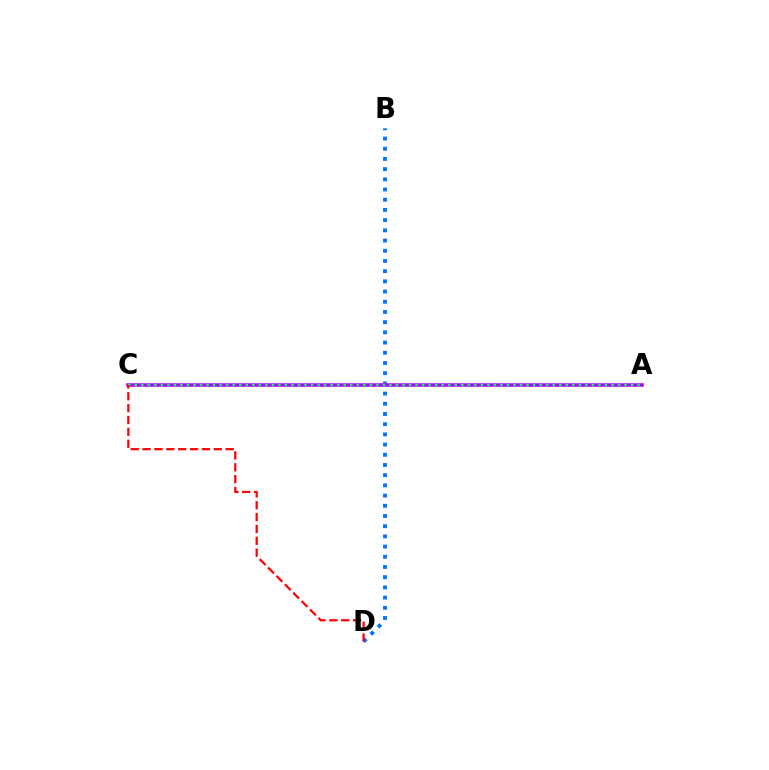{('B', 'D'): [{'color': '#0074ff', 'line_style': 'dotted', 'thickness': 2.77}], ('A', 'C'): [{'color': '#d1ff00', 'line_style': 'dotted', 'thickness': 2.36}, {'color': '#b900ff', 'line_style': 'solid', 'thickness': 2.57}, {'color': '#00ff5c', 'line_style': 'dotted', 'thickness': 1.77}], ('C', 'D'): [{'color': '#ff0000', 'line_style': 'dashed', 'thickness': 1.61}]}